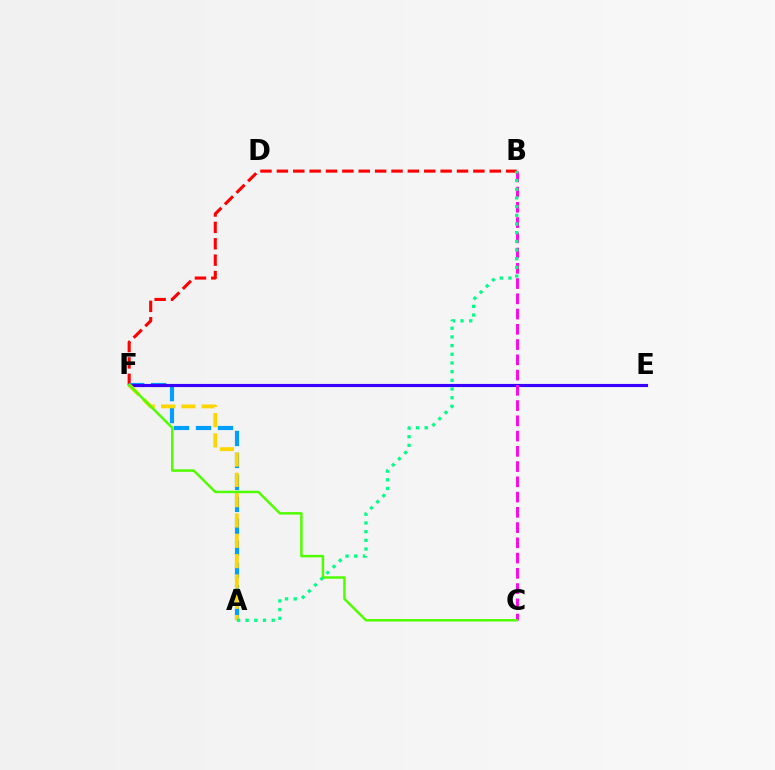{('B', 'F'): [{'color': '#ff0000', 'line_style': 'dashed', 'thickness': 2.22}], ('A', 'F'): [{'color': '#009eff', 'line_style': 'dashed', 'thickness': 2.98}, {'color': '#ffd500', 'line_style': 'dashed', 'thickness': 2.76}], ('E', 'F'): [{'color': '#3700ff', 'line_style': 'solid', 'thickness': 2.26}], ('B', 'C'): [{'color': '#ff00ed', 'line_style': 'dashed', 'thickness': 2.07}], ('C', 'F'): [{'color': '#4fff00', 'line_style': 'solid', 'thickness': 1.78}], ('A', 'B'): [{'color': '#00ff86', 'line_style': 'dotted', 'thickness': 2.36}]}